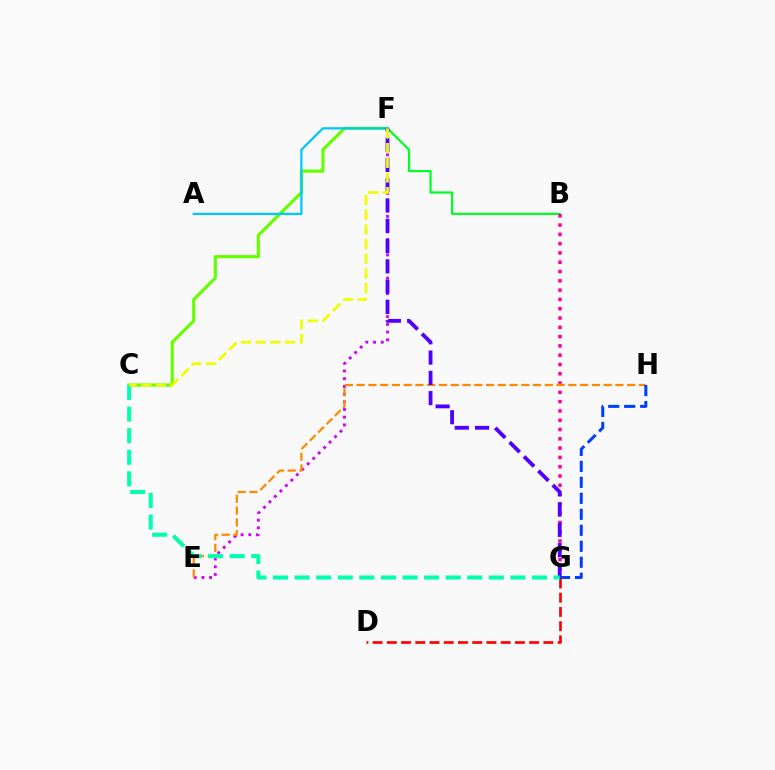{('E', 'F'): [{'color': '#d600ff', 'line_style': 'dotted', 'thickness': 2.09}], ('B', 'F'): [{'color': '#00ff27', 'line_style': 'solid', 'thickness': 1.59}], ('B', 'G'): [{'color': '#ff00a0', 'line_style': 'dotted', 'thickness': 2.53}], ('E', 'H'): [{'color': '#ff8800', 'line_style': 'dashed', 'thickness': 1.6}], ('D', 'G'): [{'color': '#ff0000', 'line_style': 'dashed', 'thickness': 1.93}], ('C', 'F'): [{'color': '#66ff00', 'line_style': 'solid', 'thickness': 2.28}, {'color': '#eeff00', 'line_style': 'dashed', 'thickness': 1.99}], ('A', 'F'): [{'color': '#00c7ff', 'line_style': 'solid', 'thickness': 1.62}], ('G', 'H'): [{'color': '#003fff', 'line_style': 'dashed', 'thickness': 2.17}], ('F', 'G'): [{'color': '#4f00ff', 'line_style': 'dashed', 'thickness': 2.76}], ('C', 'G'): [{'color': '#00ffaf', 'line_style': 'dashed', 'thickness': 2.93}]}